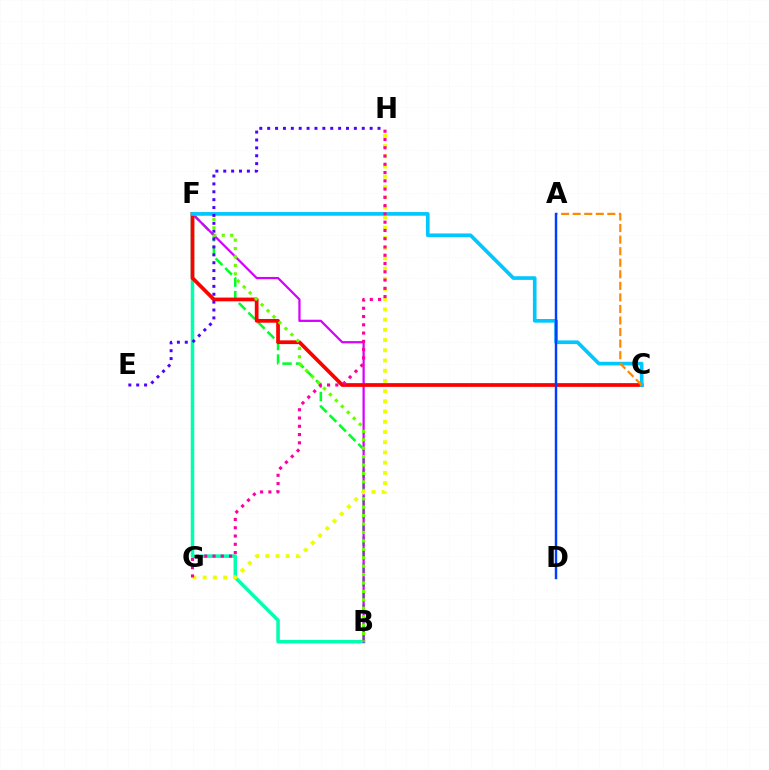{('B', 'F'): [{'color': '#00ffaf', 'line_style': 'solid', 'thickness': 2.52}, {'color': '#00ff27', 'line_style': 'dashed', 'thickness': 1.84}, {'color': '#d600ff', 'line_style': 'solid', 'thickness': 1.61}, {'color': '#66ff00', 'line_style': 'dotted', 'thickness': 2.29}], ('C', 'F'): [{'color': '#ff0000', 'line_style': 'solid', 'thickness': 2.69}, {'color': '#00c7ff', 'line_style': 'solid', 'thickness': 2.63}], ('A', 'C'): [{'color': '#ff8800', 'line_style': 'dashed', 'thickness': 1.57}], ('A', 'D'): [{'color': '#003fff', 'line_style': 'solid', 'thickness': 1.76}], ('E', 'H'): [{'color': '#4f00ff', 'line_style': 'dotted', 'thickness': 2.14}], ('G', 'H'): [{'color': '#eeff00', 'line_style': 'dotted', 'thickness': 2.77}, {'color': '#ff00a0', 'line_style': 'dotted', 'thickness': 2.25}]}